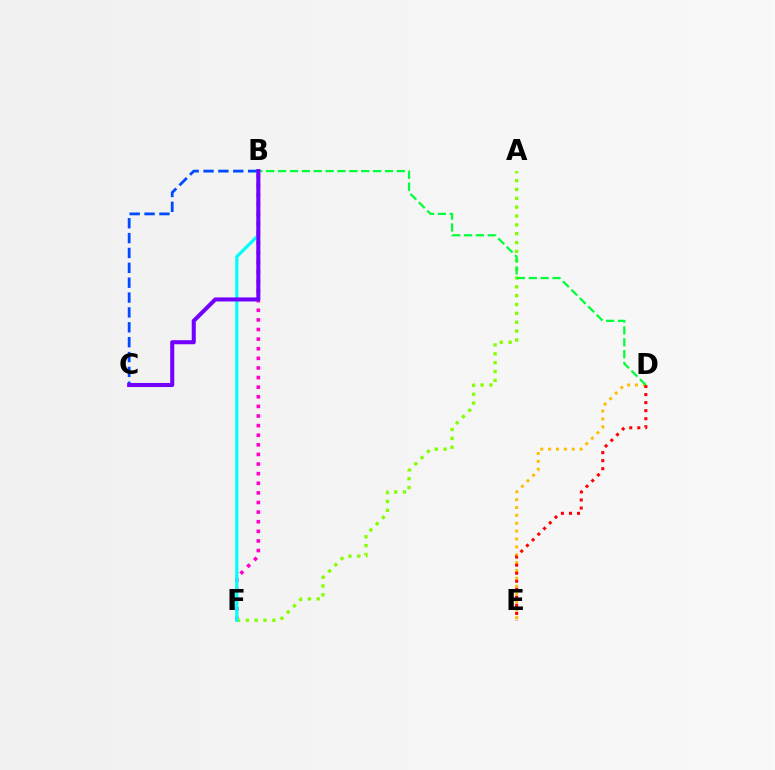{('B', 'C'): [{'color': '#004bff', 'line_style': 'dashed', 'thickness': 2.02}, {'color': '#7200ff', 'line_style': 'solid', 'thickness': 2.92}], ('B', 'F'): [{'color': '#ff00cf', 'line_style': 'dotted', 'thickness': 2.61}, {'color': '#00fff6', 'line_style': 'solid', 'thickness': 2.31}], ('A', 'F'): [{'color': '#84ff00', 'line_style': 'dotted', 'thickness': 2.4}], ('D', 'E'): [{'color': '#ffbd00', 'line_style': 'dotted', 'thickness': 2.14}, {'color': '#ff0000', 'line_style': 'dotted', 'thickness': 2.19}], ('B', 'D'): [{'color': '#00ff39', 'line_style': 'dashed', 'thickness': 1.61}]}